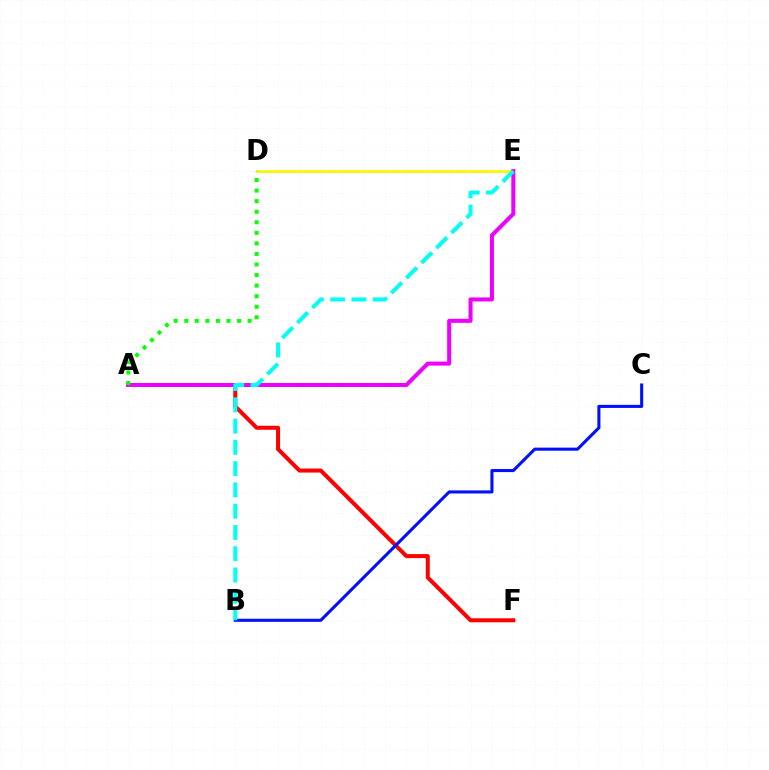{('A', 'F'): [{'color': '#ff0000', 'line_style': 'solid', 'thickness': 2.89}], ('D', 'E'): [{'color': '#fcf500', 'line_style': 'solid', 'thickness': 1.95}], ('B', 'C'): [{'color': '#0010ff', 'line_style': 'solid', 'thickness': 2.21}], ('A', 'E'): [{'color': '#ee00ff', 'line_style': 'solid', 'thickness': 2.9}], ('A', 'D'): [{'color': '#08ff00', 'line_style': 'dotted', 'thickness': 2.87}], ('B', 'E'): [{'color': '#00fff6', 'line_style': 'dashed', 'thickness': 2.89}]}